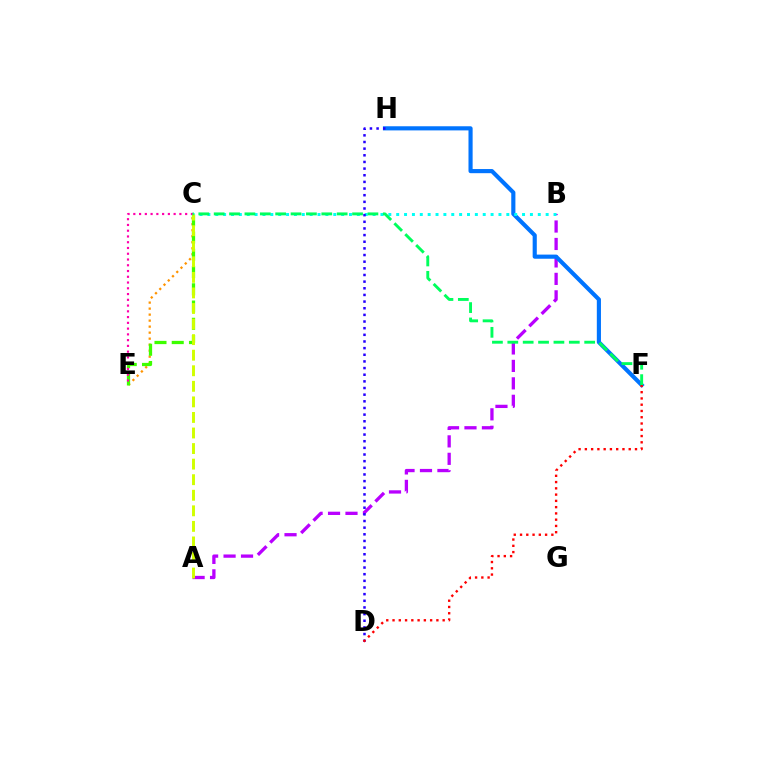{('A', 'B'): [{'color': '#b900ff', 'line_style': 'dashed', 'thickness': 2.37}], ('F', 'H'): [{'color': '#0074ff', 'line_style': 'solid', 'thickness': 2.98}], ('C', 'E'): [{'color': '#ff9400', 'line_style': 'dotted', 'thickness': 1.63}, {'color': '#3dff00', 'line_style': 'dashed', 'thickness': 2.34}, {'color': '#ff00ac', 'line_style': 'dotted', 'thickness': 1.56}], ('B', 'C'): [{'color': '#00fff6', 'line_style': 'dotted', 'thickness': 2.14}], ('A', 'C'): [{'color': '#d1ff00', 'line_style': 'dashed', 'thickness': 2.11}], ('D', 'H'): [{'color': '#2500ff', 'line_style': 'dotted', 'thickness': 1.81}], ('D', 'F'): [{'color': '#ff0000', 'line_style': 'dotted', 'thickness': 1.7}], ('C', 'F'): [{'color': '#00ff5c', 'line_style': 'dashed', 'thickness': 2.09}]}